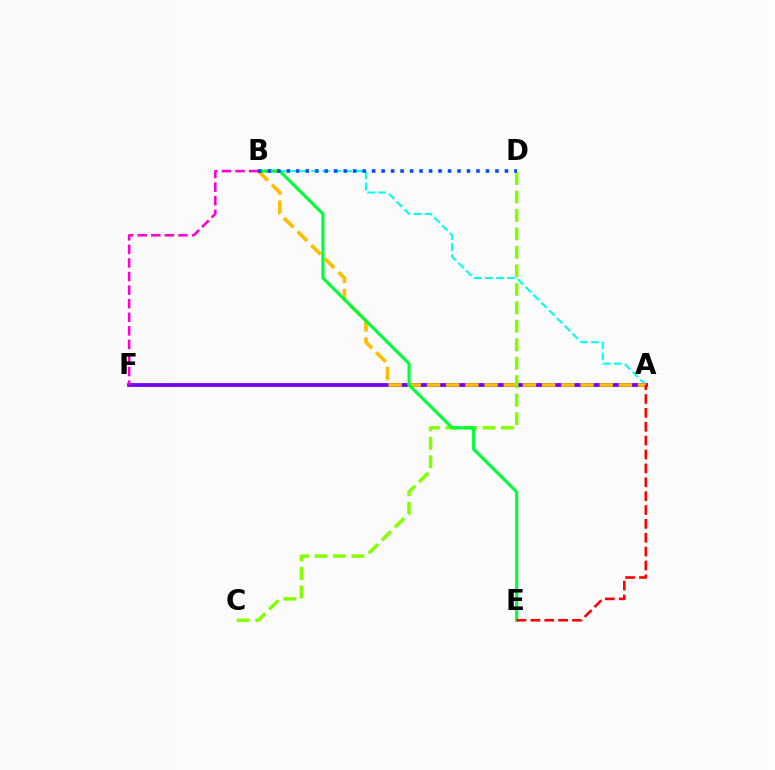{('A', 'B'): [{'color': '#00fff6', 'line_style': 'dashed', 'thickness': 1.5}, {'color': '#ffbd00', 'line_style': 'dashed', 'thickness': 2.61}], ('A', 'F'): [{'color': '#7200ff', 'line_style': 'solid', 'thickness': 2.74}], ('C', 'D'): [{'color': '#84ff00', 'line_style': 'dashed', 'thickness': 2.51}], ('B', 'E'): [{'color': '#00ff39', 'line_style': 'solid', 'thickness': 2.23}], ('B', 'D'): [{'color': '#004bff', 'line_style': 'dotted', 'thickness': 2.58}], ('B', 'F'): [{'color': '#ff00cf', 'line_style': 'dashed', 'thickness': 1.84}], ('A', 'E'): [{'color': '#ff0000', 'line_style': 'dashed', 'thickness': 1.89}]}